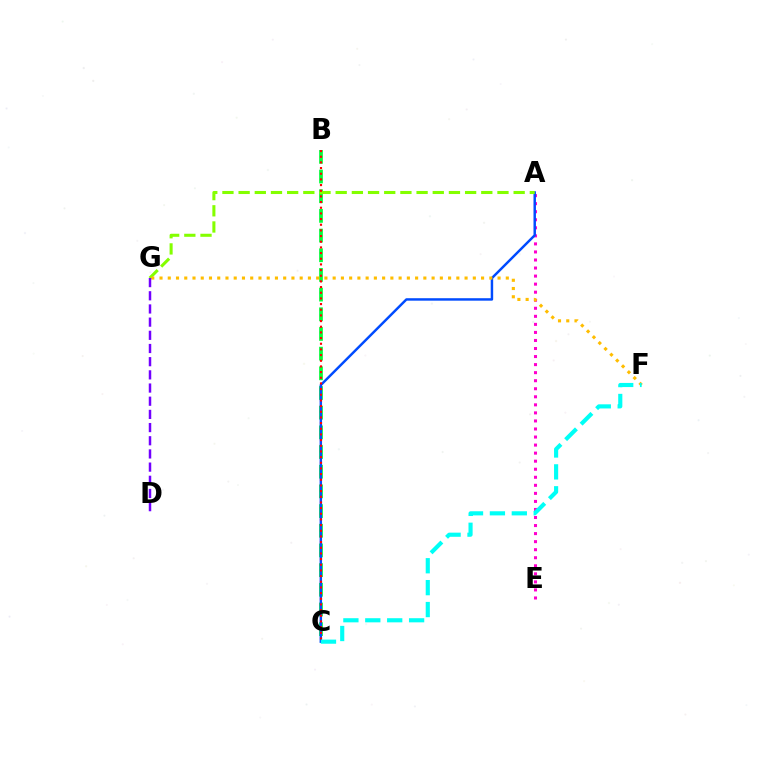{('B', 'C'): [{'color': '#00ff39', 'line_style': 'dashed', 'thickness': 2.67}, {'color': '#ff0000', 'line_style': 'dotted', 'thickness': 1.54}], ('A', 'E'): [{'color': '#ff00cf', 'line_style': 'dotted', 'thickness': 2.19}], ('A', 'C'): [{'color': '#004bff', 'line_style': 'solid', 'thickness': 1.77}], ('A', 'G'): [{'color': '#84ff00', 'line_style': 'dashed', 'thickness': 2.2}], ('F', 'G'): [{'color': '#ffbd00', 'line_style': 'dotted', 'thickness': 2.24}], ('C', 'F'): [{'color': '#00fff6', 'line_style': 'dashed', 'thickness': 2.98}], ('D', 'G'): [{'color': '#7200ff', 'line_style': 'dashed', 'thickness': 1.79}]}